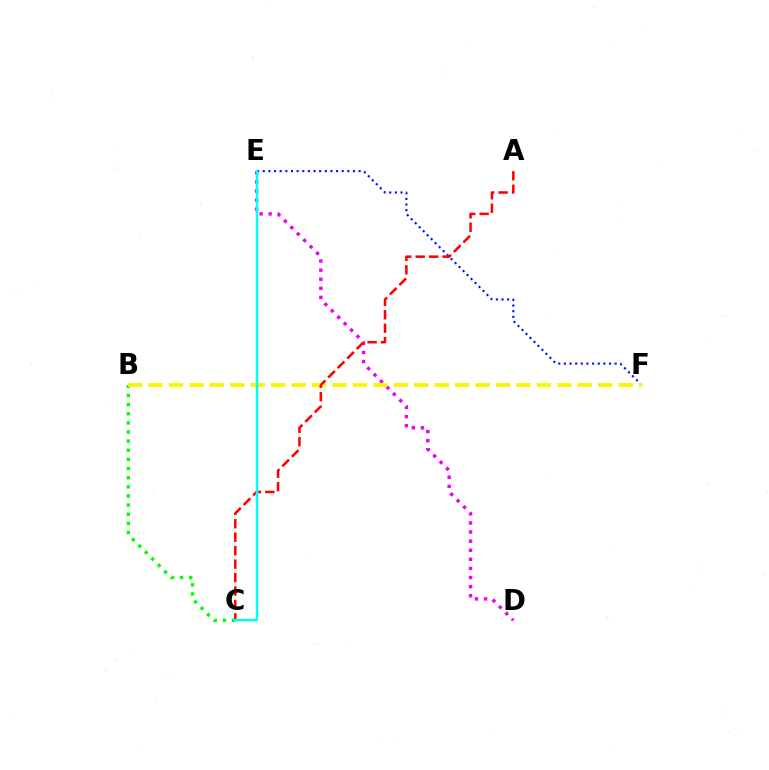{('B', 'C'): [{'color': '#08ff00', 'line_style': 'dotted', 'thickness': 2.48}], ('E', 'F'): [{'color': '#0010ff', 'line_style': 'dotted', 'thickness': 1.53}], ('D', 'E'): [{'color': '#ee00ff', 'line_style': 'dotted', 'thickness': 2.47}], ('B', 'F'): [{'color': '#fcf500', 'line_style': 'dashed', 'thickness': 2.78}], ('A', 'C'): [{'color': '#ff0000', 'line_style': 'dashed', 'thickness': 1.83}], ('C', 'E'): [{'color': '#00fff6', 'line_style': 'solid', 'thickness': 1.78}]}